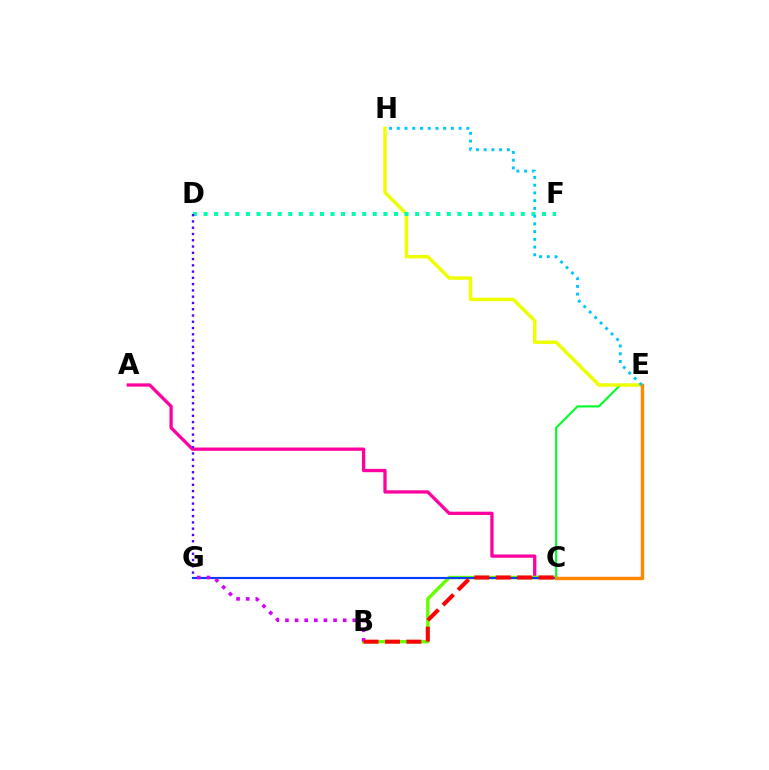{('C', 'E'): [{'color': '#00ff27', 'line_style': 'solid', 'thickness': 1.51}, {'color': '#ff8800', 'line_style': 'solid', 'thickness': 2.46}], ('E', 'H'): [{'color': '#eeff00', 'line_style': 'solid', 'thickness': 2.49}, {'color': '#00c7ff', 'line_style': 'dotted', 'thickness': 2.1}], ('D', 'F'): [{'color': '#00ffaf', 'line_style': 'dotted', 'thickness': 2.87}], ('A', 'C'): [{'color': '#ff00a0', 'line_style': 'solid', 'thickness': 2.36}], ('D', 'G'): [{'color': '#4f00ff', 'line_style': 'dotted', 'thickness': 1.7}], ('B', 'C'): [{'color': '#66ff00', 'line_style': 'solid', 'thickness': 2.45}, {'color': '#ff0000', 'line_style': 'dashed', 'thickness': 2.91}], ('C', 'G'): [{'color': '#003fff', 'line_style': 'solid', 'thickness': 1.54}], ('B', 'G'): [{'color': '#d600ff', 'line_style': 'dotted', 'thickness': 2.61}]}